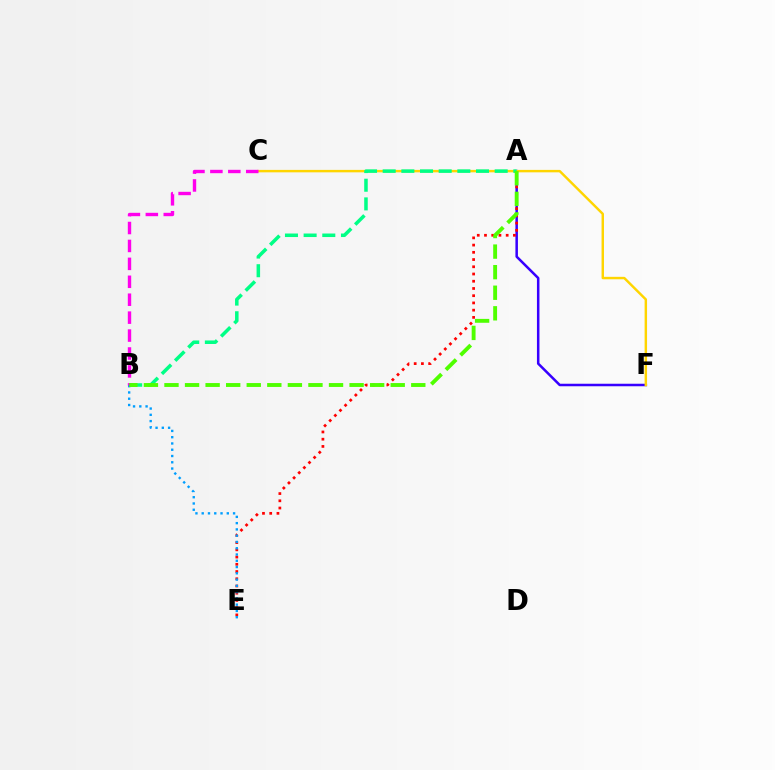{('A', 'F'): [{'color': '#3700ff', 'line_style': 'solid', 'thickness': 1.81}], ('A', 'E'): [{'color': '#ff0000', 'line_style': 'dotted', 'thickness': 1.96}], ('C', 'F'): [{'color': '#ffd500', 'line_style': 'solid', 'thickness': 1.76}], ('A', 'B'): [{'color': '#00ff86', 'line_style': 'dashed', 'thickness': 2.54}, {'color': '#4fff00', 'line_style': 'dashed', 'thickness': 2.79}], ('B', 'E'): [{'color': '#009eff', 'line_style': 'dotted', 'thickness': 1.7}], ('B', 'C'): [{'color': '#ff00ed', 'line_style': 'dashed', 'thickness': 2.44}]}